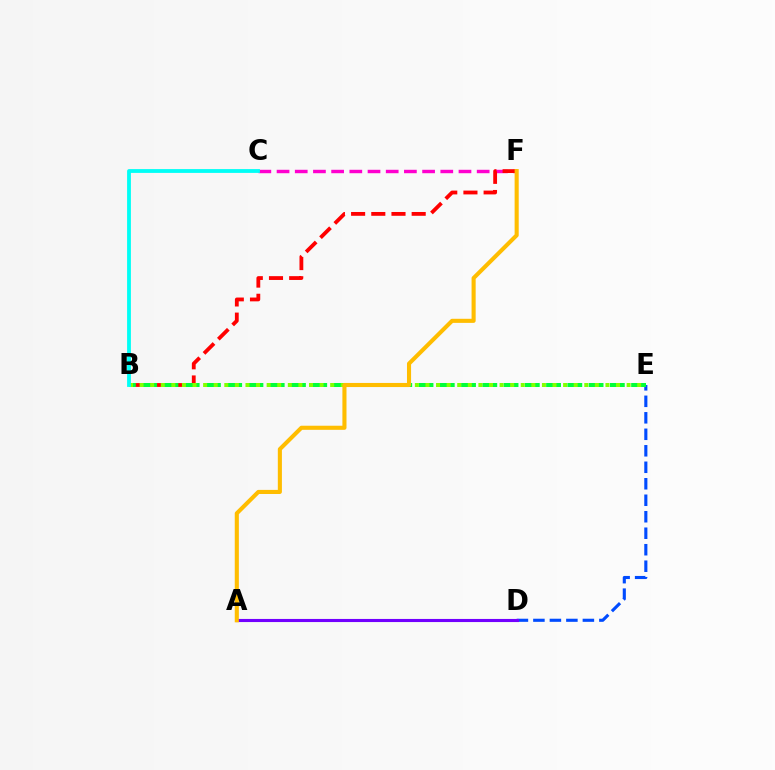{('D', 'E'): [{'color': '#004bff', 'line_style': 'dashed', 'thickness': 2.24}], ('C', 'F'): [{'color': '#ff00cf', 'line_style': 'dashed', 'thickness': 2.47}], ('B', 'F'): [{'color': '#ff0000', 'line_style': 'dashed', 'thickness': 2.74}], ('B', 'E'): [{'color': '#00ff39', 'line_style': 'dashed', 'thickness': 2.89}, {'color': '#84ff00', 'line_style': 'dotted', 'thickness': 2.88}], ('A', 'D'): [{'color': '#7200ff', 'line_style': 'solid', 'thickness': 2.24}], ('A', 'F'): [{'color': '#ffbd00', 'line_style': 'solid', 'thickness': 2.95}], ('B', 'C'): [{'color': '#00fff6', 'line_style': 'solid', 'thickness': 2.74}]}